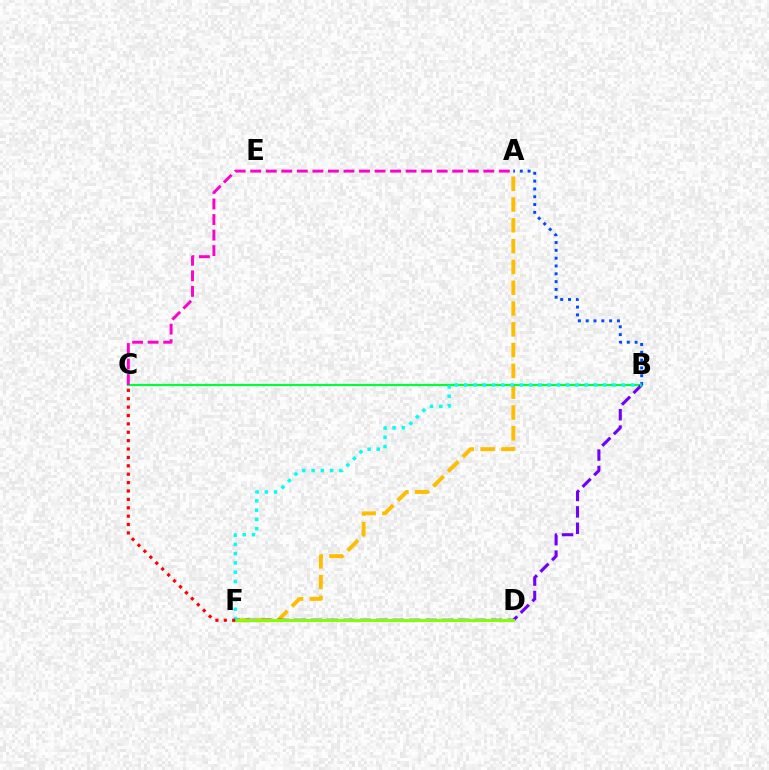{('A', 'F'): [{'color': '#ffbd00', 'line_style': 'dashed', 'thickness': 2.83}], ('B', 'C'): [{'color': '#00ff39', 'line_style': 'solid', 'thickness': 1.55}], ('A', 'C'): [{'color': '#ff00cf', 'line_style': 'dashed', 'thickness': 2.11}], ('B', 'F'): [{'color': '#7200ff', 'line_style': 'dashed', 'thickness': 2.23}, {'color': '#00fff6', 'line_style': 'dotted', 'thickness': 2.52}], ('D', 'F'): [{'color': '#84ff00', 'line_style': 'solid', 'thickness': 2.14}], ('A', 'B'): [{'color': '#004bff', 'line_style': 'dotted', 'thickness': 2.12}], ('C', 'F'): [{'color': '#ff0000', 'line_style': 'dotted', 'thickness': 2.28}]}